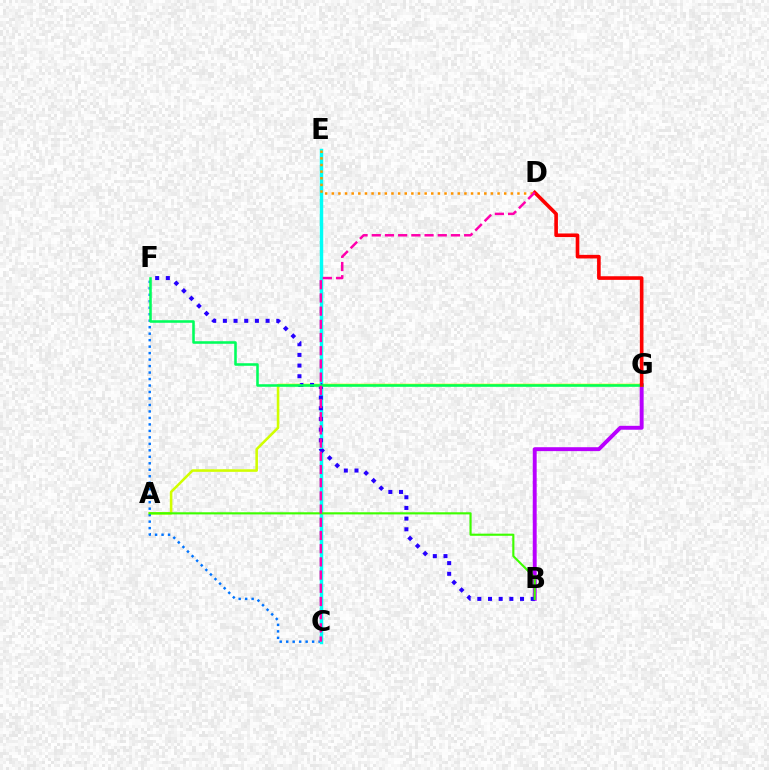{('B', 'G'): [{'color': '#b900ff', 'line_style': 'solid', 'thickness': 2.81}], ('A', 'G'): [{'color': '#d1ff00', 'line_style': 'solid', 'thickness': 1.85}], ('C', 'F'): [{'color': '#0074ff', 'line_style': 'dotted', 'thickness': 1.76}], ('C', 'E'): [{'color': '#00fff6', 'line_style': 'solid', 'thickness': 2.49}], ('B', 'F'): [{'color': '#2500ff', 'line_style': 'dotted', 'thickness': 2.9}], ('F', 'G'): [{'color': '#00ff5c', 'line_style': 'solid', 'thickness': 1.84}], ('D', 'G'): [{'color': '#ff0000', 'line_style': 'solid', 'thickness': 2.61}], ('D', 'E'): [{'color': '#ff9400', 'line_style': 'dotted', 'thickness': 1.8}], ('A', 'B'): [{'color': '#3dff00', 'line_style': 'solid', 'thickness': 1.54}], ('C', 'D'): [{'color': '#ff00ac', 'line_style': 'dashed', 'thickness': 1.79}]}